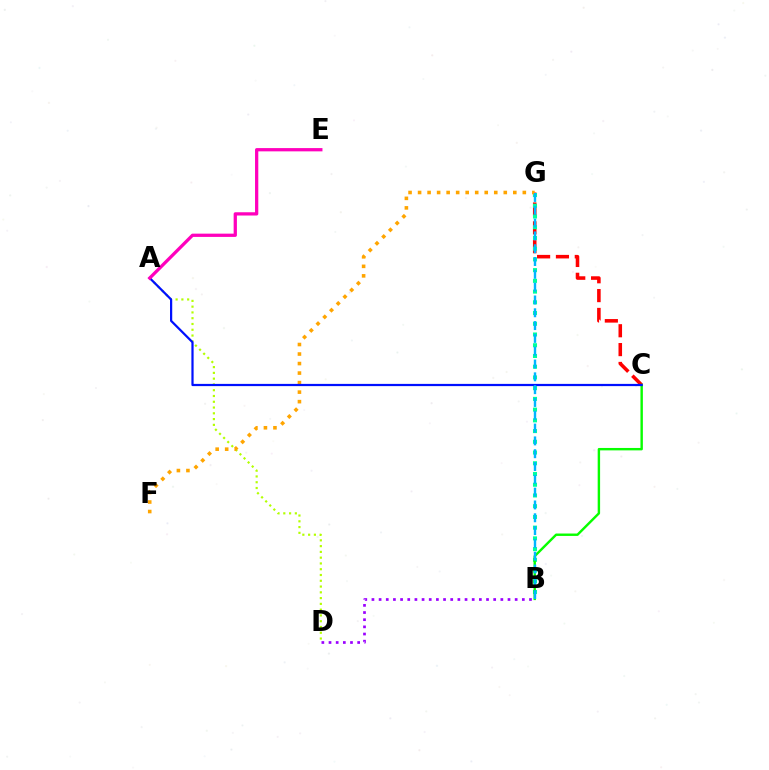{('C', 'G'): [{'color': '#ff0000', 'line_style': 'dashed', 'thickness': 2.56}], ('B', 'G'): [{'color': '#00ff9d', 'line_style': 'dotted', 'thickness': 2.92}, {'color': '#00b5ff', 'line_style': 'dashed', 'thickness': 1.74}], ('A', 'D'): [{'color': '#b3ff00', 'line_style': 'dotted', 'thickness': 1.57}], ('B', 'C'): [{'color': '#08ff00', 'line_style': 'solid', 'thickness': 1.74}], ('F', 'G'): [{'color': '#ffa500', 'line_style': 'dotted', 'thickness': 2.59}], ('A', 'C'): [{'color': '#0010ff', 'line_style': 'solid', 'thickness': 1.6}], ('B', 'D'): [{'color': '#9b00ff', 'line_style': 'dotted', 'thickness': 1.95}], ('A', 'E'): [{'color': '#ff00bd', 'line_style': 'solid', 'thickness': 2.35}]}